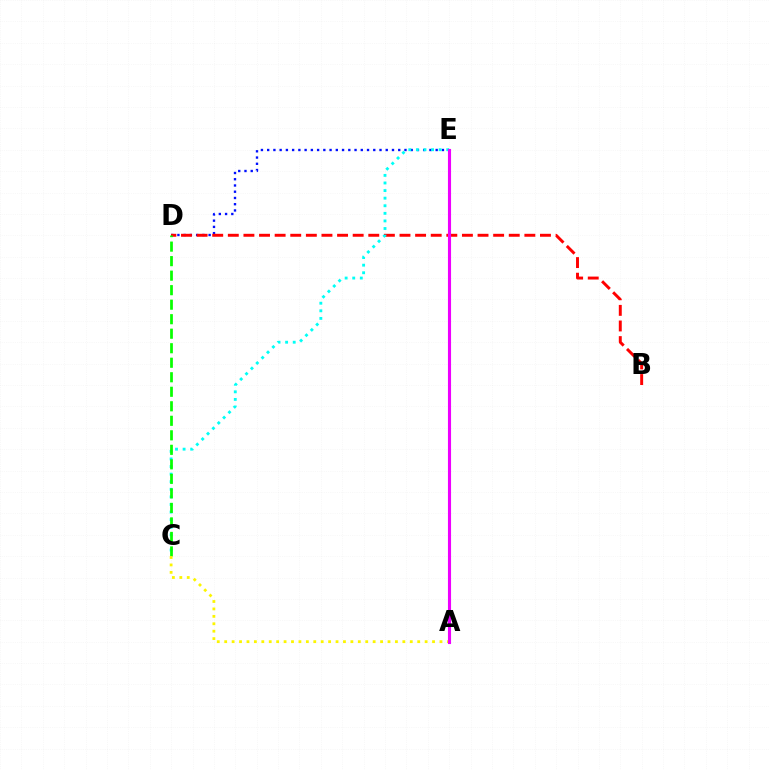{('D', 'E'): [{'color': '#0010ff', 'line_style': 'dotted', 'thickness': 1.7}], ('B', 'D'): [{'color': '#ff0000', 'line_style': 'dashed', 'thickness': 2.12}], ('C', 'E'): [{'color': '#00fff6', 'line_style': 'dotted', 'thickness': 2.06}], ('C', 'D'): [{'color': '#08ff00', 'line_style': 'dashed', 'thickness': 1.97}], ('A', 'C'): [{'color': '#fcf500', 'line_style': 'dotted', 'thickness': 2.02}], ('A', 'E'): [{'color': '#ee00ff', 'line_style': 'solid', 'thickness': 2.24}]}